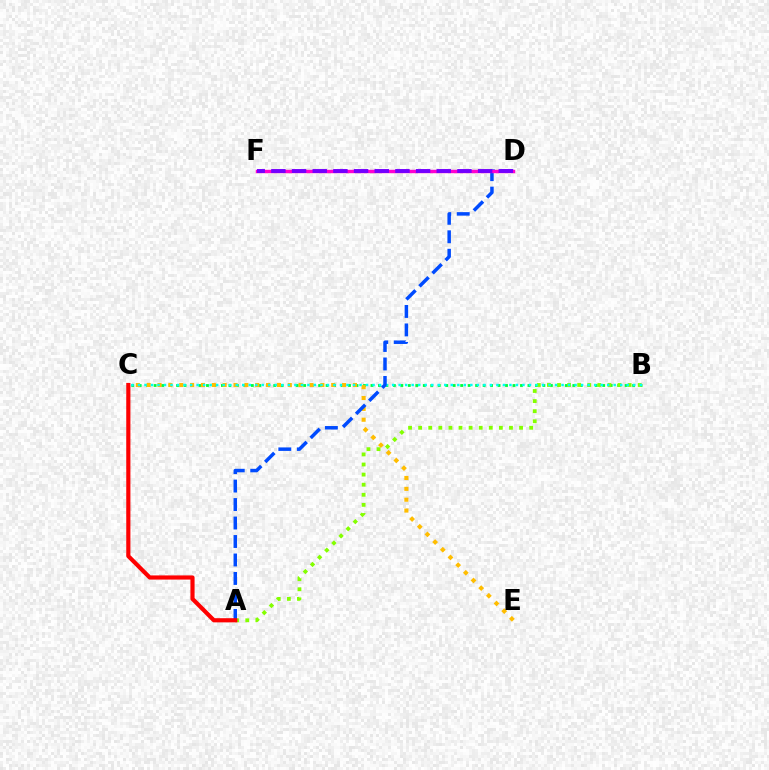{('B', 'C'): [{'color': '#00ff39', 'line_style': 'dotted', 'thickness': 2.03}, {'color': '#00fff6', 'line_style': 'dotted', 'thickness': 1.77}], ('C', 'E'): [{'color': '#ffbd00', 'line_style': 'dotted', 'thickness': 2.95}], ('A', 'B'): [{'color': '#84ff00', 'line_style': 'dotted', 'thickness': 2.74}], ('A', 'D'): [{'color': '#004bff', 'line_style': 'dashed', 'thickness': 2.51}], ('D', 'F'): [{'color': '#ff00cf', 'line_style': 'solid', 'thickness': 2.46}, {'color': '#7200ff', 'line_style': 'dashed', 'thickness': 2.81}], ('A', 'C'): [{'color': '#ff0000', 'line_style': 'solid', 'thickness': 3.0}]}